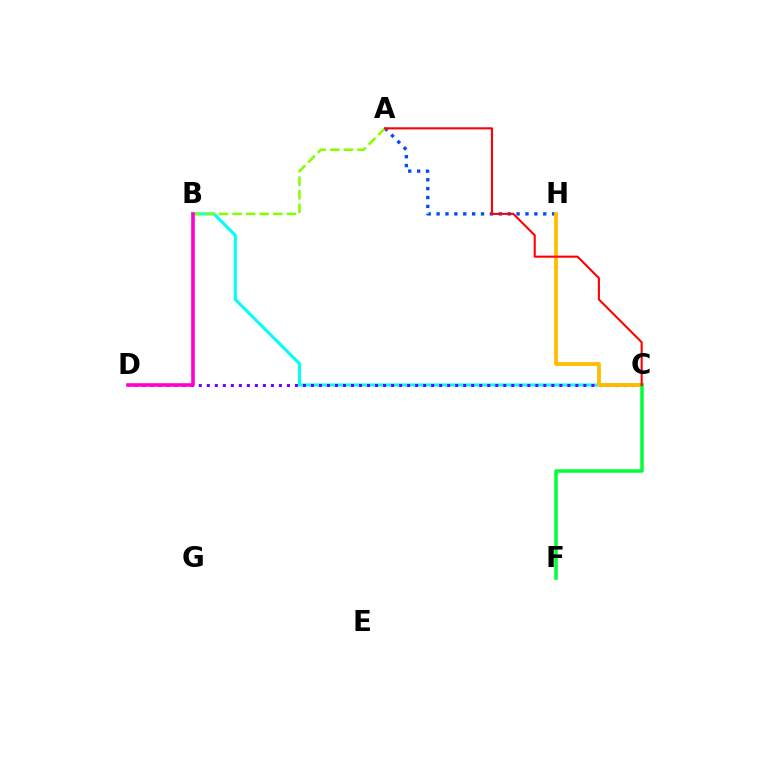{('B', 'C'): [{'color': '#00fff6', 'line_style': 'solid', 'thickness': 2.22}], ('A', 'H'): [{'color': '#004bff', 'line_style': 'dotted', 'thickness': 2.41}], ('C', 'D'): [{'color': '#7200ff', 'line_style': 'dotted', 'thickness': 2.18}], ('C', 'H'): [{'color': '#ffbd00', 'line_style': 'solid', 'thickness': 2.73}], ('C', 'F'): [{'color': '#00ff39', 'line_style': 'solid', 'thickness': 2.52}], ('A', 'B'): [{'color': '#84ff00', 'line_style': 'dashed', 'thickness': 1.84}], ('B', 'D'): [{'color': '#ff00cf', 'line_style': 'solid', 'thickness': 2.58}], ('A', 'C'): [{'color': '#ff0000', 'line_style': 'solid', 'thickness': 1.51}]}